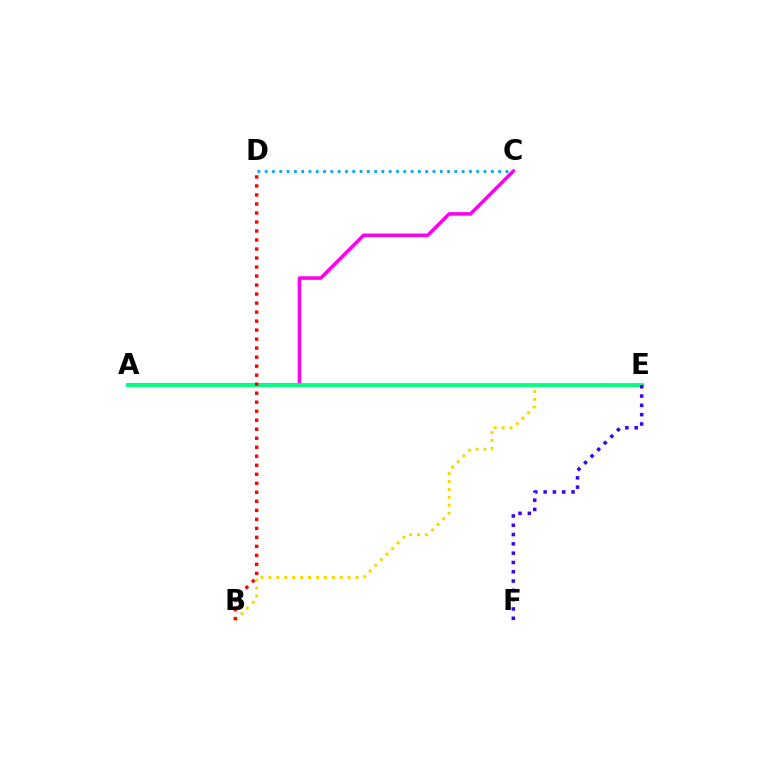{('A', 'C'): [{'color': '#ff00ed', 'line_style': 'solid', 'thickness': 2.56}], ('A', 'E'): [{'color': '#4fff00', 'line_style': 'solid', 'thickness': 2.21}, {'color': '#00ff86', 'line_style': 'solid', 'thickness': 2.7}], ('B', 'E'): [{'color': '#ffd500', 'line_style': 'dotted', 'thickness': 2.15}], ('C', 'D'): [{'color': '#009eff', 'line_style': 'dotted', 'thickness': 1.98}], ('B', 'D'): [{'color': '#ff0000', 'line_style': 'dotted', 'thickness': 2.45}], ('E', 'F'): [{'color': '#3700ff', 'line_style': 'dotted', 'thickness': 2.53}]}